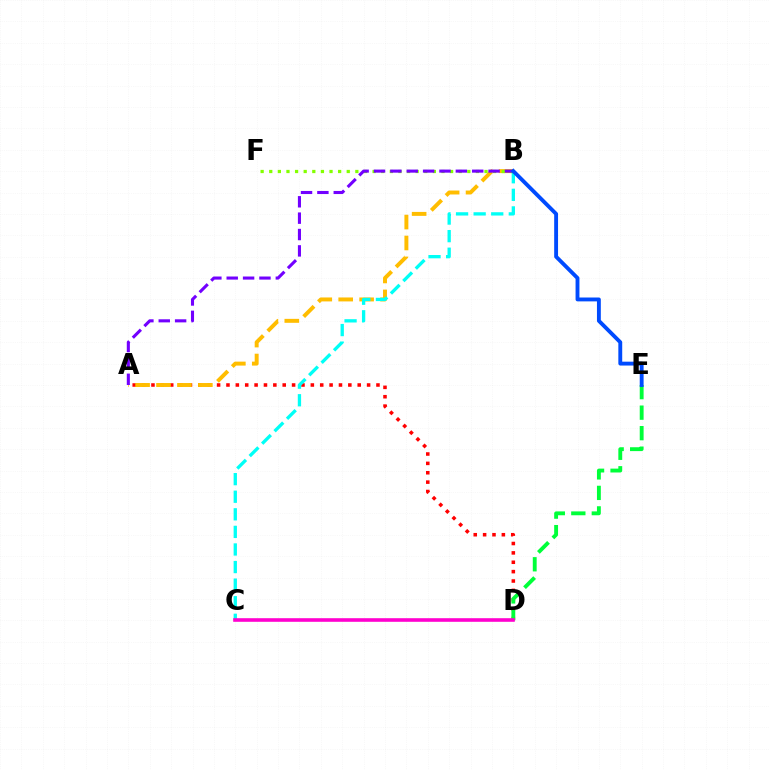{('A', 'D'): [{'color': '#ff0000', 'line_style': 'dotted', 'thickness': 2.55}], ('D', 'E'): [{'color': '#00ff39', 'line_style': 'dashed', 'thickness': 2.79}], ('A', 'B'): [{'color': '#ffbd00', 'line_style': 'dashed', 'thickness': 2.84}, {'color': '#7200ff', 'line_style': 'dashed', 'thickness': 2.22}], ('B', 'C'): [{'color': '#00fff6', 'line_style': 'dashed', 'thickness': 2.39}], ('B', 'F'): [{'color': '#84ff00', 'line_style': 'dotted', 'thickness': 2.34}], ('C', 'D'): [{'color': '#ff00cf', 'line_style': 'solid', 'thickness': 2.59}], ('B', 'E'): [{'color': '#004bff', 'line_style': 'solid', 'thickness': 2.79}]}